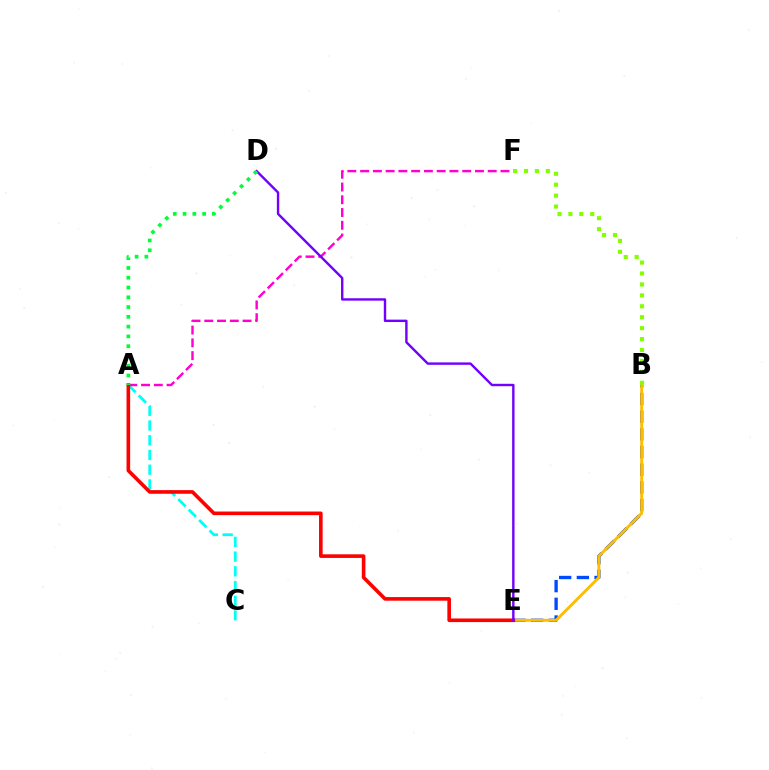{('B', 'E'): [{'color': '#004bff', 'line_style': 'dashed', 'thickness': 2.4}, {'color': '#ffbd00', 'line_style': 'solid', 'thickness': 2.1}], ('A', 'C'): [{'color': '#00fff6', 'line_style': 'dashed', 'thickness': 2.0}], ('A', 'F'): [{'color': '#ff00cf', 'line_style': 'dashed', 'thickness': 1.73}], ('A', 'E'): [{'color': '#ff0000', 'line_style': 'solid', 'thickness': 2.6}], ('D', 'E'): [{'color': '#7200ff', 'line_style': 'solid', 'thickness': 1.73}], ('A', 'D'): [{'color': '#00ff39', 'line_style': 'dotted', 'thickness': 2.66}], ('B', 'F'): [{'color': '#84ff00', 'line_style': 'dotted', 'thickness': 2.97}]}